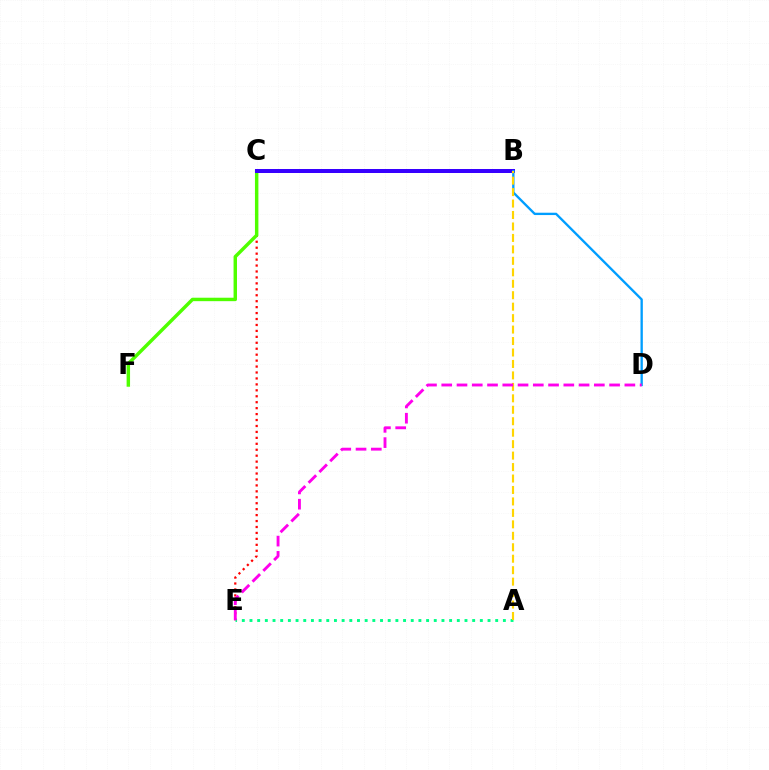{('C', 'E'): [{'color': '#ff0000', 'line_style': 'dotted', 'thickness': 1.61}], ('A', 'E'): [{'color': '#00ff86', 'line_style': 'dotted', 'thickness': 2.09}], ('C', 'F'): [{'color': '#4fff00', 'line_style': 'solid', 'thickness': 2.48}], ('B', 'C'): [{'color': '#3700ff', 'line_style': 'solid', 'thickness': 2.87}], ('B', 'D'): [{'color': '#009eff', 'line_style': 'solid', 'thickness': 1.68}], ('A', 'B'): [{'color': '#ffd500', 'line_style': 'dashed', 'thickness': 1.56}], ('D', 'E'): [{'color': '#ff00ed', 'line_style': 'dashed', 'thickness': 2.07}]}